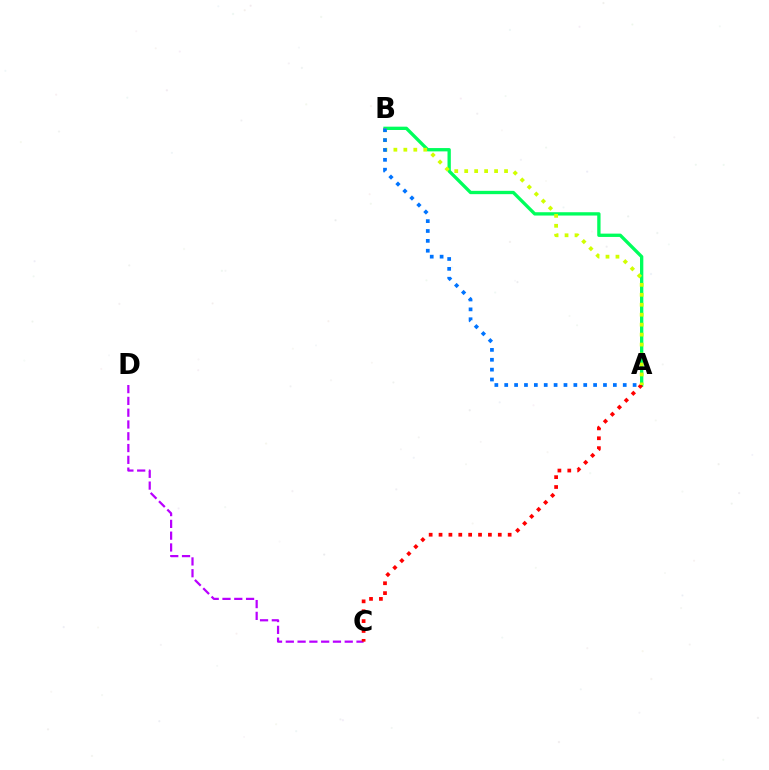{('A', 'B'): [{'color': '#00ff5c', 'line_style': 'solid', 'thickness': 2.39}, {'color': '#d1ff00', 'line_style': 'dotted', 'thickness': 2.71}, {'color': '#0074ff', 'line_style': 'dotted', 'thickness': 2.68}], ('C', 'D'): [{'color': '#b900ff', 'line_style': 'dashed', 'thickness': 1.6}], ('A', 'C'): [{'color': '#ff0000', 'line_style': 'dotted', 'thickness': 2.68}]}